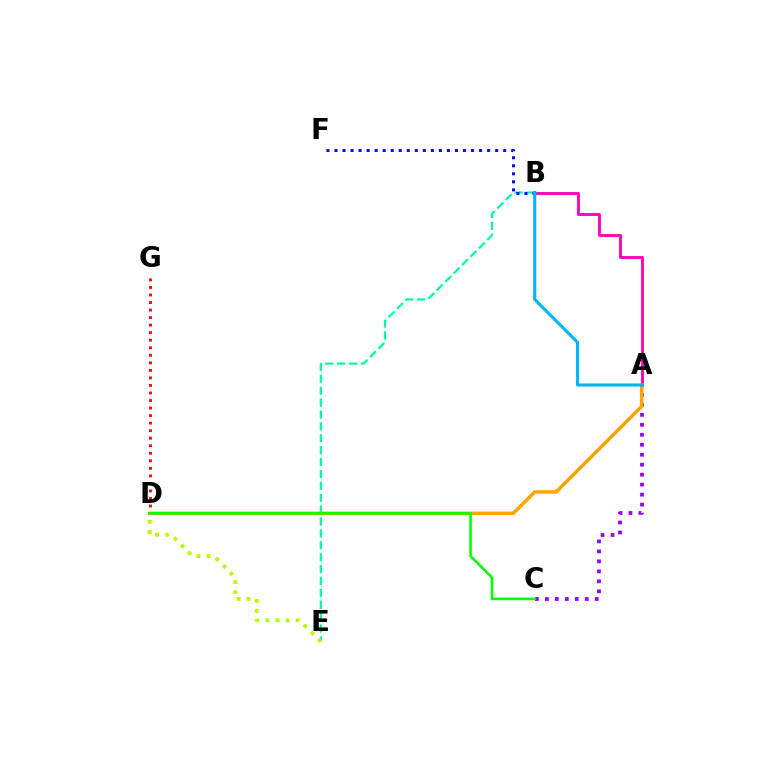{('A', 'B'): [{'color': '#ff00bd', 'line_style': 'solid', 'thickness': 2.07}, {'color': '#00b5ff', 'line_style': 'solid', 'thickness': 2.22}], ('B', 'E'): [{'color': '#00ff9d', 'line_style': 'dashed', 'thickness': 1.61}], ('B', 'F'): [{'color': '#0010ff', 'line_style': 'dotted', 'thickness': 2.18}], ('D', 'E'): [{'color': '#b3ff00', 'line_style': 'dotted', 'thickness': 2.73}], ('D', 'G'): [{'color': '#ff0000', 'line_style': 'dotted', 'thickness': 2.05}], ('A', 'C'): [{'color': '#9b00ff', 'line_style': 'dotted', 'thickness': 2.71}], ('A', 'D'): [{'color': '#ffa500', 'line_style': 'solid', 'thickness': 2.55}], ('C', 'D'): [{'color': '#08ff00', 'line_style': 'solid', 'thickness': 1.86}]}